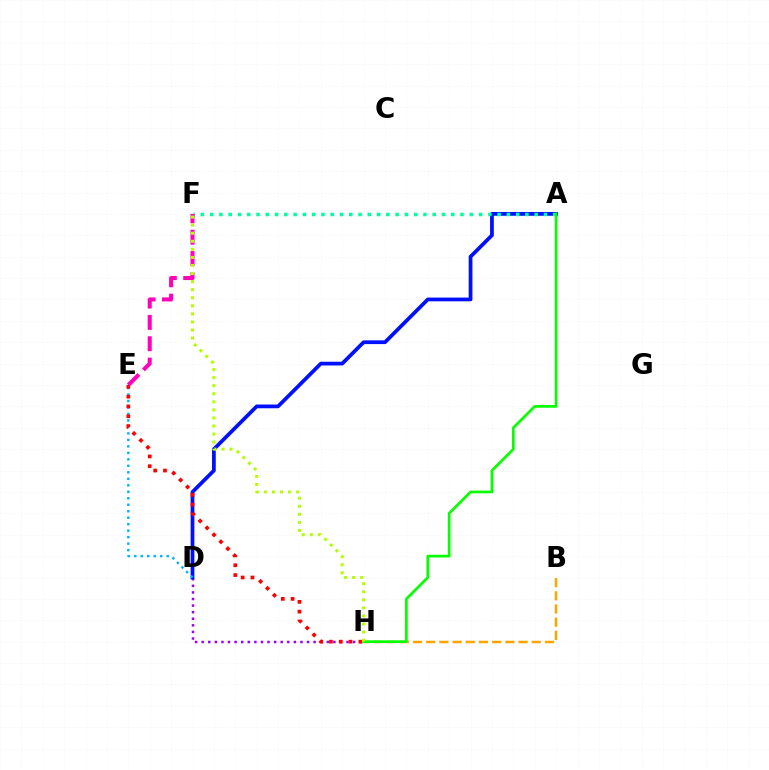{('D', 'H'): [{'color': '#9b00ff', 'line_style': 'dotted', 'thickness': 1.79}], ('A', 'D'): [{'color': '#0010ff', 'line_style': 'solid', 'thickness': 2.7}], ('A', 'F'): [{'color': '#00ff9d', 'line_style': 'dotted', 'thickness': 2.52}], ('B', 'H'): [{'color': '#ffa500', 'line_style': 'dashed', 'thickness': 1.79}], ('D', 'E'): [{'color': '#00b5ff', 'line_style': 'dotted', 'thickness': 1.76}], ('A', 'H'): [{'color': '#08ff00', 'line_style': 'solid', 'thickness': 1.95}], ('E', 'H'): [{'color': '#ff0000', 'line_style': 'dotted', 'thickness': 2.66}], ('E', 'F'): [{'color': '#ff00bd', 'line_style': 'dashed', 'thickness': 2.9}], ('F', 'H'): [{'color': '#b3ff00', 'line_style': 'dotted', 'thickness': 2.19}]}